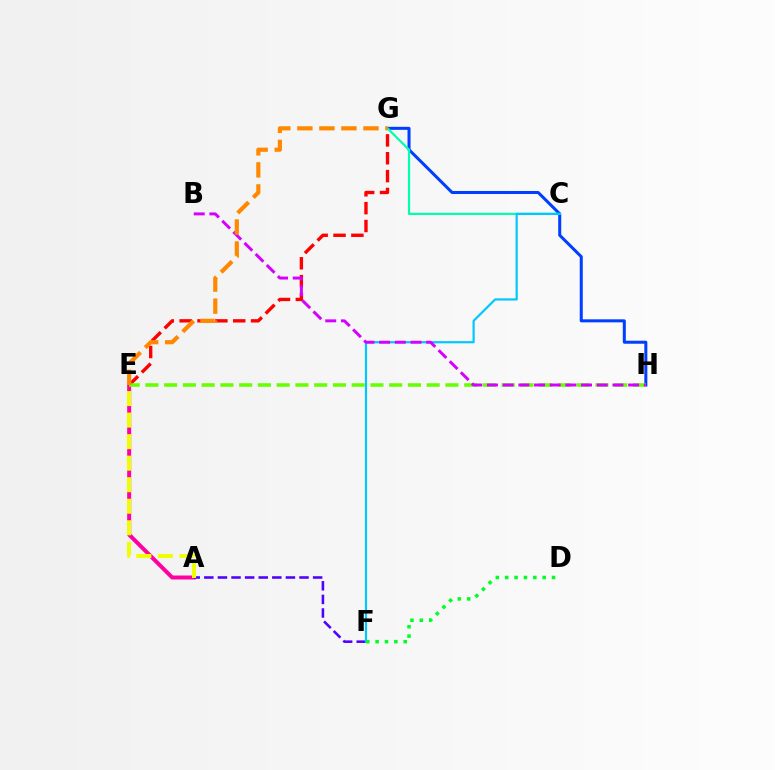{('A', 'E'): [{'color': '#ff00a0', 'line_style': 'solid', 'thickness': 2.87}, {'color': '#eeff00', 'line_style': 'dashed', 'thickness': 2.93}], ('G', 'H'): [{'color': '#003fff', 'line_style': 'solid', 'thickness': 2.18}], ('E', 'G'): [{'color': '#ff0000', 'line_style': 'dashed', 'thickness': 2.43}, {'color': '#ff8800', 'line_style': 'dashed', 'thickness': 2.99}], ('A', 'F'): [{'color': '#4f00ff', 'line_style': 'dashed', 'thickness': 1.85}], ('C', 'G'): [{'color': '#00ffaf', 'line_style': 'solid', 'thickness': 1.58}], ('C', 'F'): [{'color': '#00c7ff', 'line_style': 'solid', 'thickness': 1.57}], ('E', 'H'): [{'color': '#66ff00', 'line_style': 'dashed', 'thickness': 2.55}], ('B', 'H'): [{'color': '#d600ff', 'line_style': 'dashed', 'thickness': 2.13}], ('D', 'F'): [{'color': '#00ff27', 'line_style': 'dotted', 'thickness': 2.55}]}